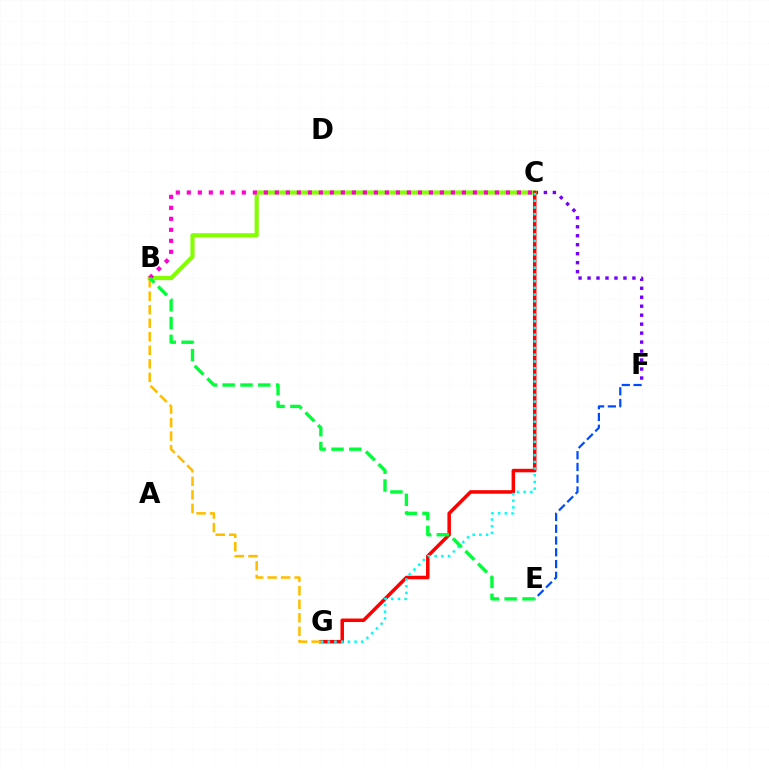{('C', 'F'): [{'color': '#7200ff', 'line_style': 'dotted', 'thickness': 2.44}], ('B', 'C'): [{'color': '#84ff00', 'line_style': 'solid', 'thickness': 2.97}, {'color': '#ff00cf', 'line_style': 'dotted', 'thickness': 2.99}], ('C', 'G'): [{'color': '#ff0000', 'line_style': 'solid', 'thickness': 2.53}, {'color': '#00fff6', 'line_style': 'dotted', 'thickness': 1.82}], ('B', 'G'): [{'color': '#ffbd00', 'line_style': 'dashed', 'thickness': 1.84}], ('E', 'F'): [{'color': '#004bff', 'line_style': 'dashed', 'thickness': 1.6}], ('B', 'E'): [{'color': '#00ff39', 'line_style': 'dashed', 'thickness': 2.42}]}